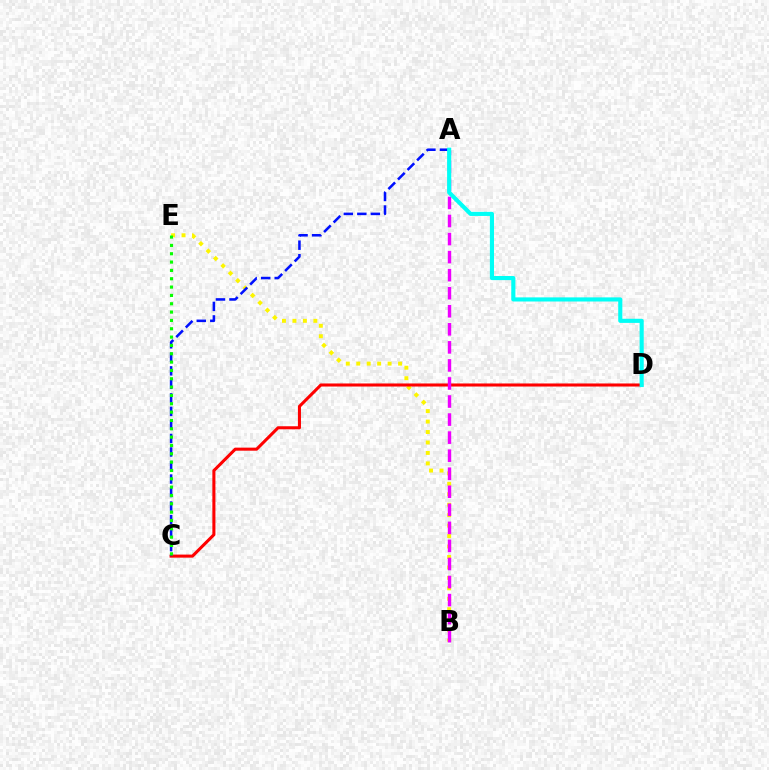{('B', 'E'): [{'color': '#fcf500', 'line_style': 'dotted', 'thickness': 2.84}], ('C', 'D'): [{'color': '#ff0000', 'line_style': 'solid', 'thickness': 2.2}], ('A', 'C'): [{'color': '#0010ff', 'line_style': 'dashed', 'thickness': 1.84}], ('C', 'E'): [{'color': '#08ff00', 'line_style': 'dotted', 'thickness': 2.26}], ('A', 'B'): [{'color': '#ee00ff', 'line_style': 'dashed', 'thickness': 2.45}], ('A', 'D'): [{'color': '#00fff6', 'line_style': 'solid', 'thickness': 2.97}]}